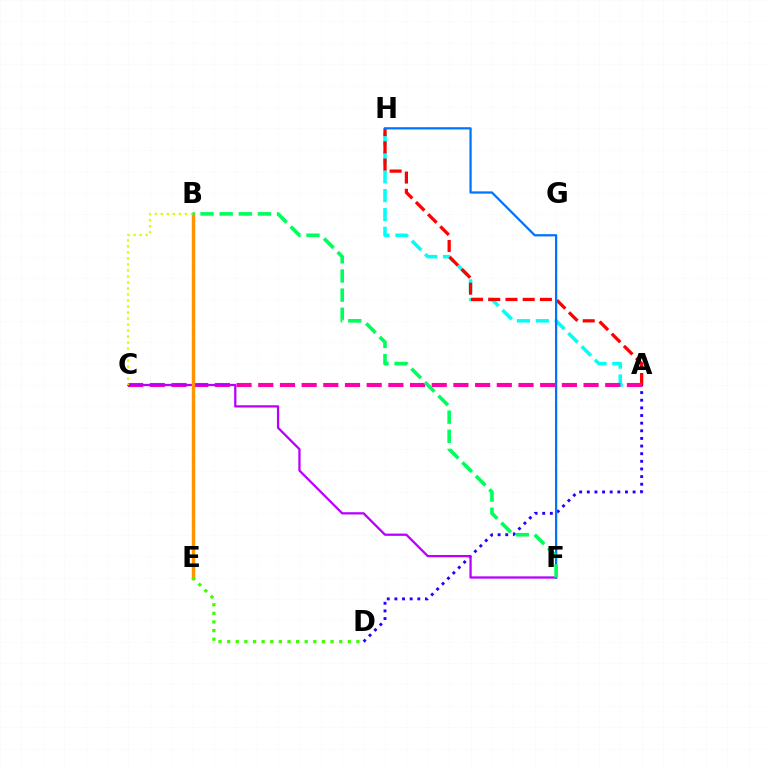{('A', 'H'): [{'color': '#00fff6', 'line_style': 'dashed', 'thickness': 2.56}, {'color': '#ff0000', 'line_style': 'dashed', 'thickness': 2.34}], ('A', 'D'): [{'color': '#2500ff', 'line_style': 'dotted', 'thickness': 2.07}], ('A', 'C'): [{'color': '#ff00ac', 'line_style': 'dashed', 'thickness': 2.95}], ('C', 'F'): [{'color': '#b900ff', 'line_style': 'solid', 'thickness': 1.63}], ('F', 'H'): [{'color': '#0074ff', 'line_style': 'solid', 'thickness': 1.62}], ('B', 'E'): [{'color': '#ff9400', 'line_style': 'solid', 'thickness': 2.48}], ('B', 'C'): [{'color': '#d1ff00', 'line_style': 'dotted', 'thickness': 1.63}], ('B', 'F'): [{'color': '#00ff5c', 'line_style': 'dashed', 'thickness': 2.6}], ('D', 'E'): [{'color': '#3dff00', 'line_style': 'dotted', 'thickness': 2.34}]}